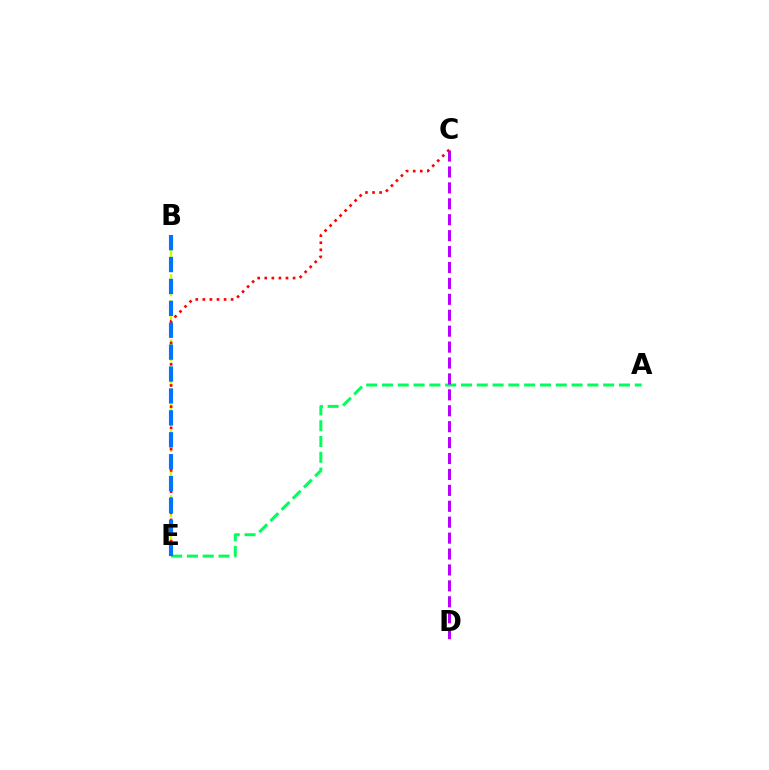{('B', 'E'): [{'color': '#d1ff00', 'line_style': 'dashed', 'thickness': 1.76}, {'color': '#0074ff', 'line_style': 'dashed', 'thickness': 2.98}], ('A', 'E'): [{'color': '#00ff5c', 'line_style': 'dashed', 'thickness': 2.15}], ('C', 'D'): [{'color': '#b900ff', 'line_style': 'dashed', 'thickness': 2.16}], ('C', 'E'): [{'color': '#ff0000', 'line_style': 'dotted', 'thickness': 1.92}]}